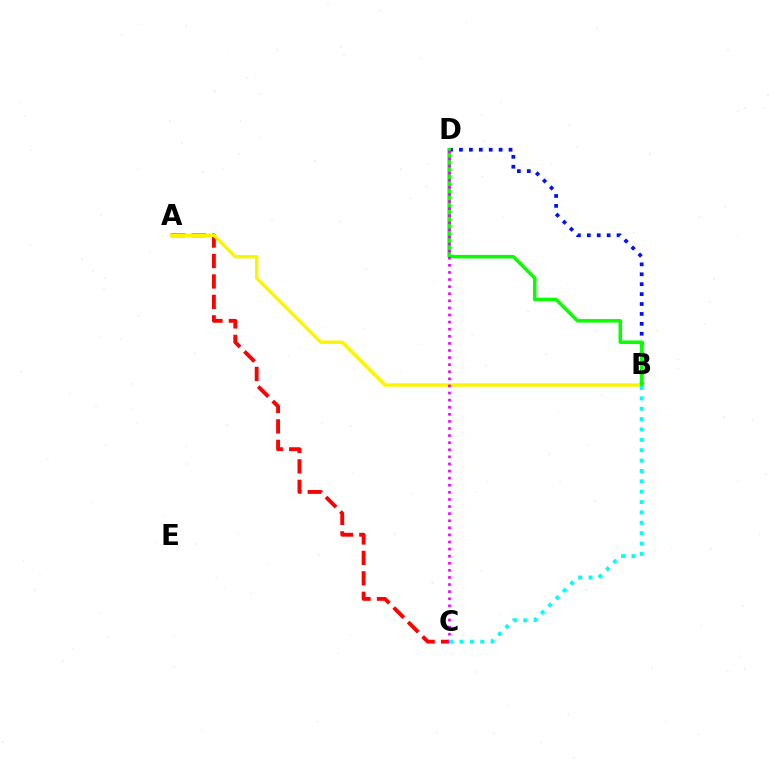{('A', 'C'): [{'color': '#ff0000', 'line_style': 'dashed', 'thickness': 2.78}], ('B', 'D'): [{'color': '#0010ff', 'line_style': 'dotted', 'thickness': 2.69}, {'color': '#08ff00', 'line_style': 'solid', 'thickness': 2.52}], ('A', 'B'): [{'color': '#fcf500', 'line_style': 'solid', 'thickness': 2.45}], ('C', 'D'): [{'color': '#ee00ff', 'line_style': 'dotted', 'thickness': 1.93}], ('B', 'C'): [{'color': '#00fff6', 'line_style': 'dotted', 'thickness': 2.82}]}